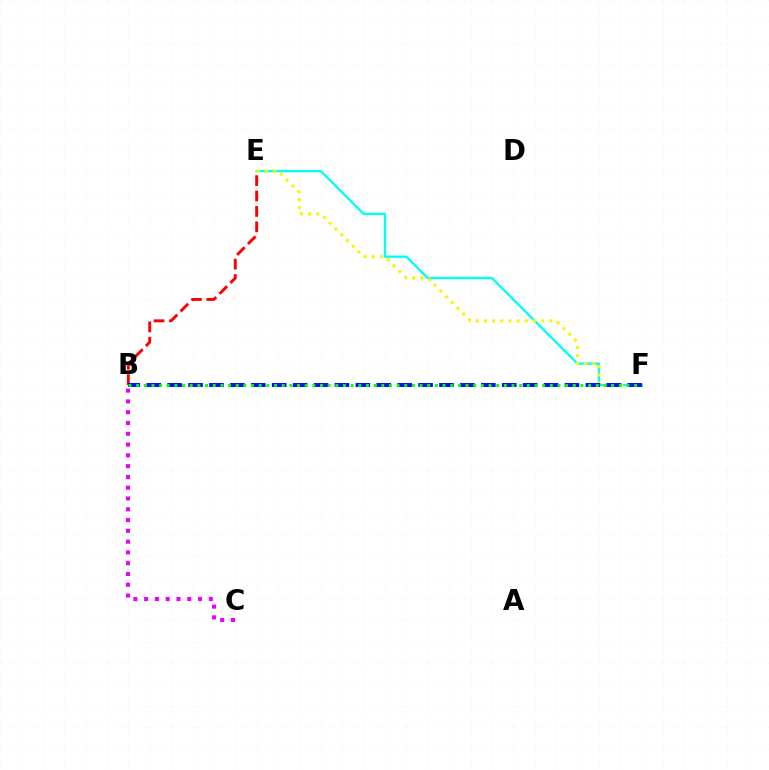{('E', 'F'): [{'color': '#00fff6', 'line_style': 'solid', 'thickness': 1.67}, {'color': '#fcf500', 'line_style': 'dotted', 'thickness': 2.22}], ('B', 'E'): [{'color': '#ff0000', 'line_style': 'dashed', 'thickness': 2.09}], ('B', 'C'): [{'color': '#ee00ff', 'line_style': 'dotted', 'thickness': 2.93}], ('B', 'F'): [{'color': '#0010ff', 'line_style': 'dashed', 'thickness': 2.84}, {'color': '#08ff00', 'line_style': 'dotted', 'thickness': 2.08}]}